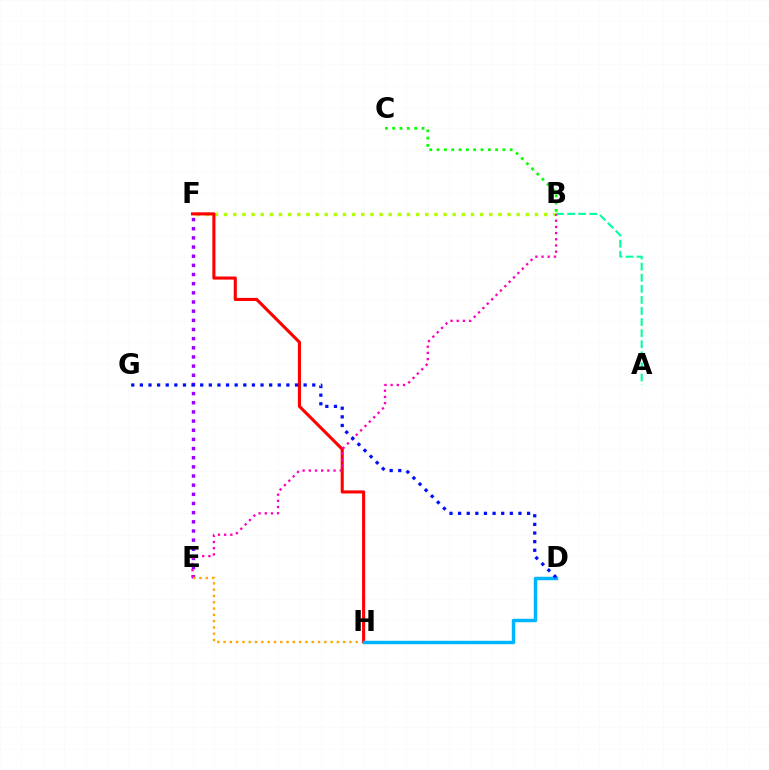{('A', 'B'): [{'color': '#00ff9d', 'line_style': 'dashed', 'thickness': 1.51}], ('E', 'F'): [{'color': '#9b00ff', 'line_style': 'dotted', 'thickness': 2.49}], ('B', 'F'): [{'color': '#b3ff00', 'line_style': 'dotted', 'thickness': 2.48}], ('E', 'H'): [{'color': '#ffa500', 'line_style': 'dotted', 'thickness': 1.71}], ('F', 'H'): [{'color': '#ff0000', 'line_style': 'solid', 'thickness': 2.23}], ('B', 'C'): [{'color': '#08ff00', 'line_style': 'dotted', 'thickness': 1.99}], ('D', 'H'): [{'color': '#00b5ff', 'line_style': 'solid', 'thickness': 2.48}], ('B', 'E'): [{'color': '#ff00bd', 'line_style': 'dotted', 'thickness': 1.68}], ('D', 'G'): [{'color': '#0010ff', 'line_style': 'dotted', 'thickness': 2.34}]}